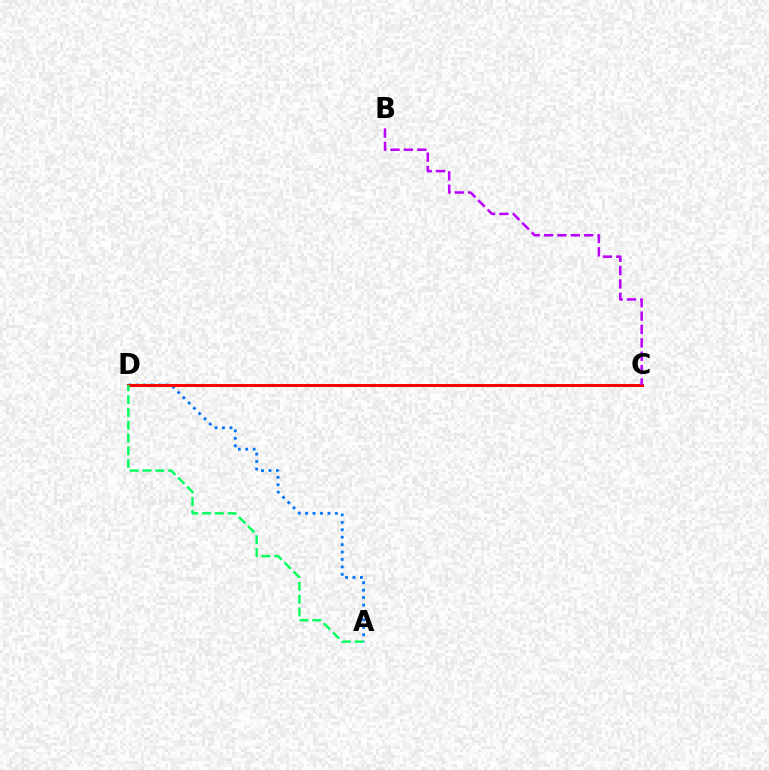{('C', 'D'): [{'color': '#d1ff00', 'line_style': 'dotted', 'thickness': 2.34}, {'color': '#ff0000', 'line_style': 'solid', 'thickness': 2.12}], ('A', 'D'): [{'color': '#0074ff', 'line_style': 'dotted', 'thickness': 2.02}, {'color': '#00ff5c', 'line_style': 'dashed', 'thickness': 1.74}], ('B', 'C'): [{'color': '#b900ff', 'line_style': 'dashed', 'thickness': 1.82}]}